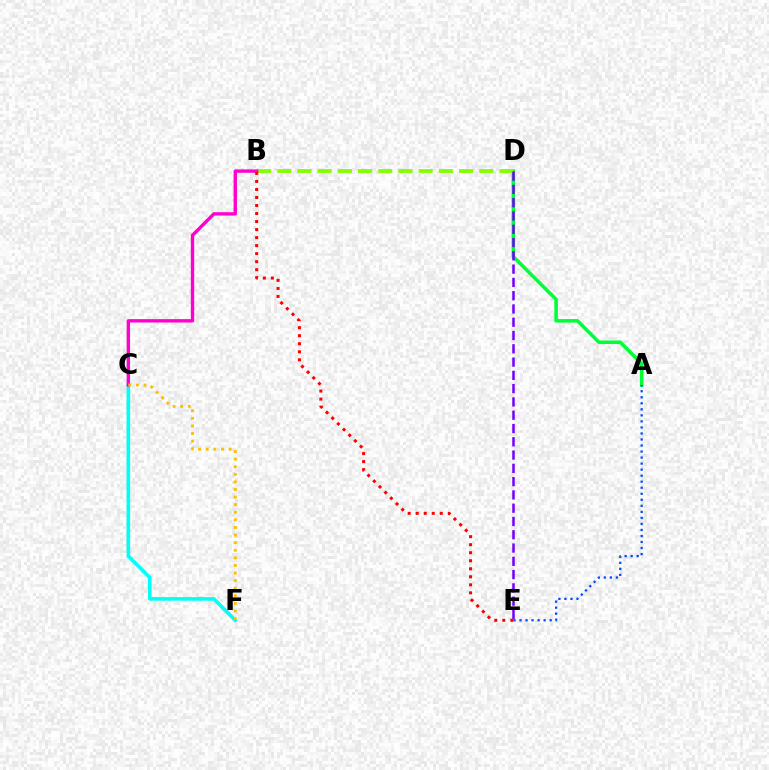{('A', 'D'): [{'color': '#00ff39', 'line_style': 'solid', 'thickness': 2.54}], ('C', 'F'): [{'color': '#00fff6', 'line_style': 'solid', 'thickness': 2.59}, {'color': '#ffbd00', 'line_style': 'dotted', 'thickness': 2.06}], ('B', 'D'): [{'color': '#84ff00', 'line_style': 'dashed', 'thickness': 2.74}], ('B', 'C'): [{'color': '#ff00cf', 'line_style': 'solid', 'thickness': 2.43}], ('D', 'E'): [{'color': '#7200ff', 'line_style': 'dashed', 'thickness': 1.8}], ('B', 'E'): [{'color': '#ff0000', 'line_style': 'dotted', 'thickness': 2.18}], ('A', 'E'): [{'color': '#004bff', 'line_style': 'dotted', 'thickness': 1.64}]}